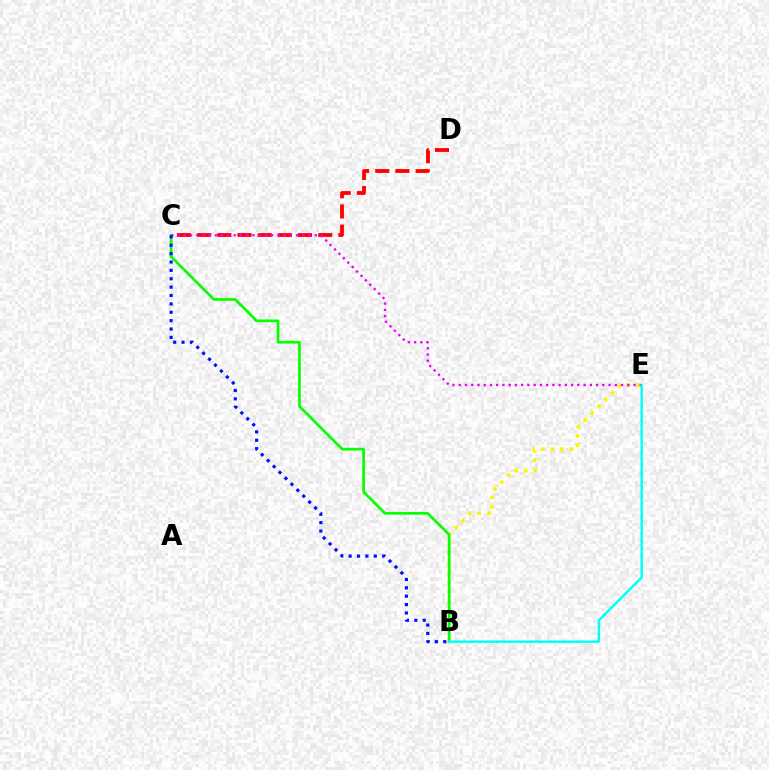{('B', 'E'): [{'color': '#fcf500', 'line_style': 'dotted', 'thickness': 2.61}, {'color': '#00fff6', 'line_style': 'solid', 'thickness': 1.75}], ('C', 'D'): [{'color': '#ff0000', 'line_style': 'dashed', 'thickness': 2.74}], ('B', 'C'): [{'color': '#08ff00', 'line_style': 'solid', 'thickness': 1.96}, {'color': '#0010ff', 'line_style': 'dotted', 'thickness': 2.28}], ('C', 'E'): [{'color': '#ee00ff', 'line_style': 'dotted', 'thickness': 1.7}]}